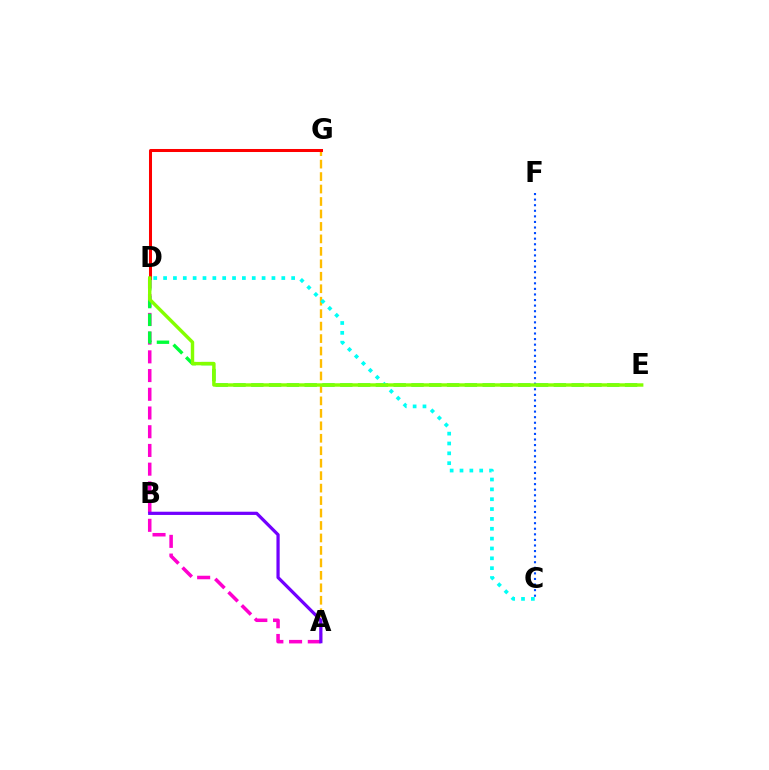{('A', 'G'): [{'color': '#ffbd00', 'line_style': 'dashed', 'thickness': 1.69}], ('A', 'D'): [{'color': '#ff00cf', 'line_style': 'dashed', 'thickness': 2.54}], ('D', 'E'): [{'color': '#00ff39', 'line_style': 'dashed', 'thickness': 2.42}, {'color': '#84ff00', 'line_style': 'solid', 'thickness': 2.47}], ('C', 'D'): [{'color': '#00fff6', 'line_style': 'dotted', 'thickness': 2.68}], ('C', 'F'): [{'color': '#004bff', 'line_style': 'dotted', 'thickness': 1.52}], ('D', 'G'): [{'color': '#ff0000', 'line_style': 'solid', 'thickness': 2.18}], ('A', 'B'): [{'color': '#7200ff', 'line_style': 'solid', 'thickness': 2.32}]}